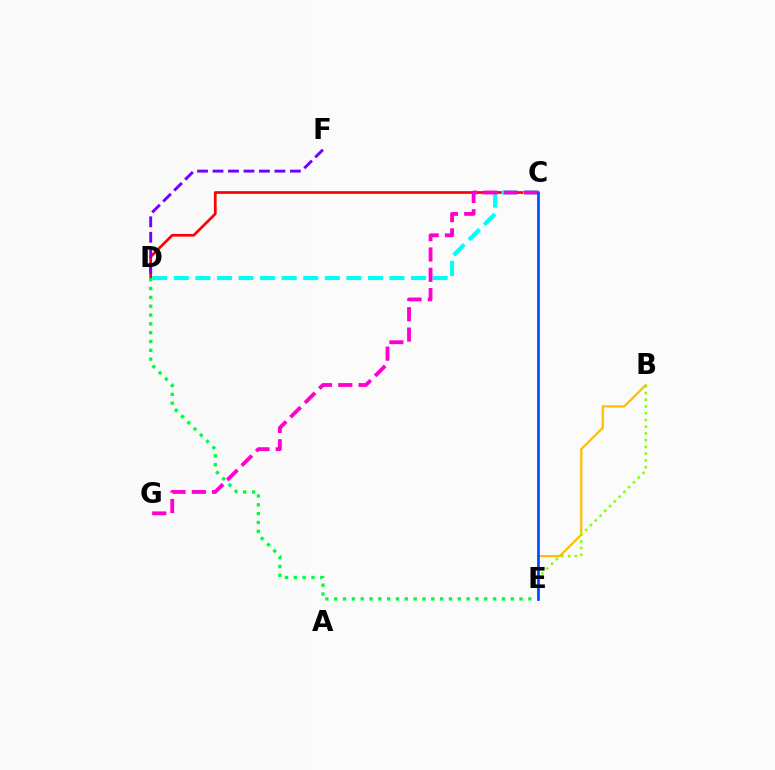{('C', 'D'): [{'color': '#ff0000', 'line_style': 'solid', 'thickness': 1.94}, {'color': '#00fff6', 'line_style': 'dashed', 'thickness': 2.93}], ('D', 'F'): [{'color': '#7200ff', 'line_style': 'dashed', 'thickness': 2.1}], ('B', 'E'): [{'color': '#ffbd00', 'line_style': 'solid', 'thickness': 1.6}, {'color': '#84ff00', 'line_style': 'dotted', 'thickness': 1.83}], ('C', 'G'): [{'color': '#ff00cf', 'line_style': 'dashed', 'thickness': 2.76}], ('D', 'E'): [{'color': '#00ff39', 'line_style': 'dotted', 'thickness': 2.4}], ('C', 'E'): [{'color': '#004bff', 'line_style': 'solid', 'thickness': 1.92}]}